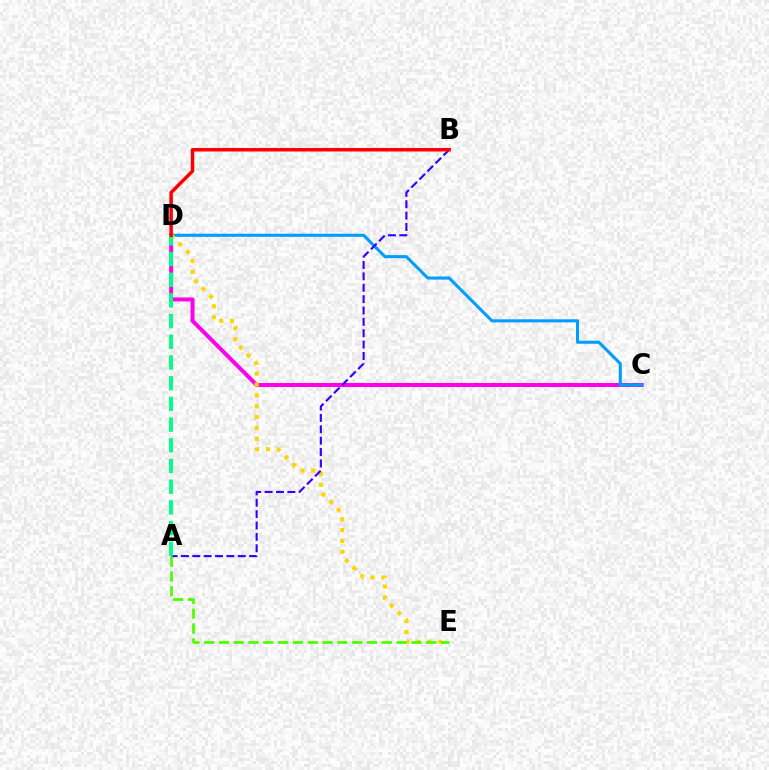{('C', 'D'): [{'color': '#ff00ed', 'line_style': 'solid', 'thickness': 2.86}, {'color': '#009eff', 'line_style': 'solid', 'thickness': 2.21}], ('D', 'E'): [{'color': '#ffd500', 'line_style': 'dotted', 'thickness': 2.95}], ('A', 'B'): [{'color': '#3700ff', 'line_style': 'dashed', 'thickness': 1.55}], ('A', 'D'): [{'color': '#00ff86', 'line_style': 'dashed', 'thickness': 2.81}], ('A', 'E'): [{'color': '#4fff00', 'line_style': 'dashed', 'thickness': 2.01}], ('B', 'D'): [{'color': '#ff0000', 'line_style': 'solid', 'thickness': 2.52}]}